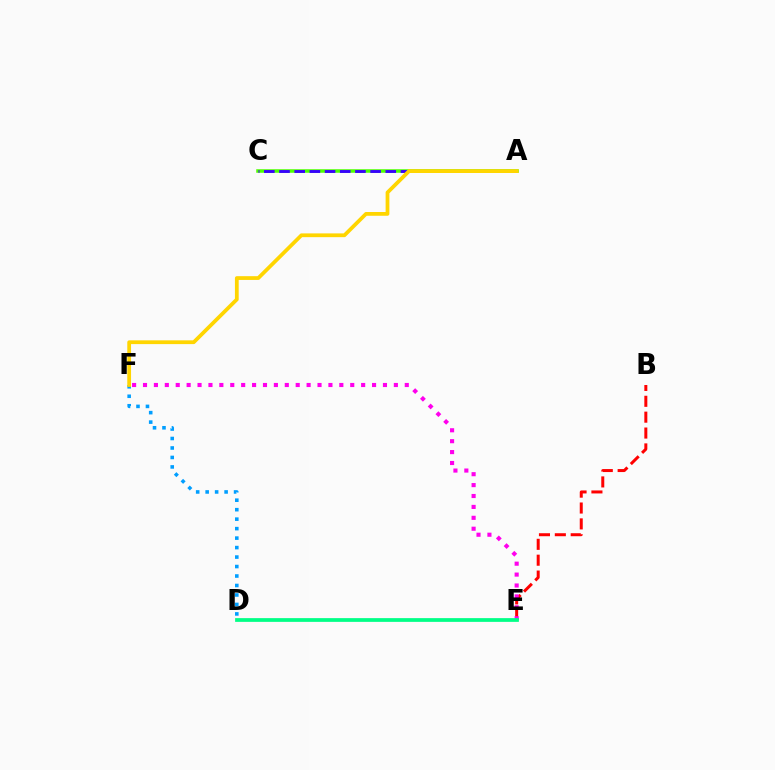{('B', 'E'): [{'color': '#ff0000', 'line_style': 'dashed', 'thickness': 2.16}], ('A', 'C'): [{'color': '#4fff00', 'line_style': 'solid', 'thickness': 2.54}, {'color': '#3700ff', 'line_style': 'dashed', 'thickness': 2.06}], ('E', 'F'): [{'color': '#ff00ed', 'line_style': 'dotted', 'thickness': 2.96}], ('D', 'F'): [{'color': '#009eff', 'line_style': 'dotted', 'thickness': 2.57}], ('D', 'E'): [{'color': '#00ff86', 'line_style': 'solid', 'thickness': 2.69}], ('A', 'F'): [{'color': '#ffd500', 'line_style': 'solid', 'thickness': 2.71}]}